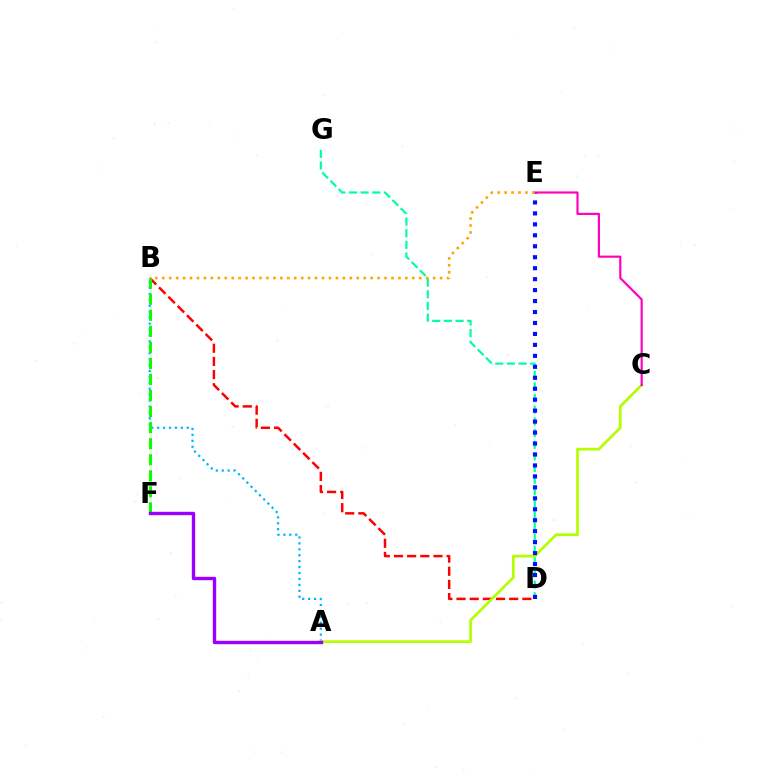{('D', 'G'): [{'color': '#00ff9d', 'line_style': 'dashed', 'thickness': 1.58}], ('A', 'B'): [{'color': '#00b5ff', 'line_style': 'dotted', 'thickness': 1.61}], ('B', 'D'): [{'color': '#ff0000', 'line_style': 'dashed', 'thickness': 1.79}], ('B', 'F'): [{'color': '#08ff00', 'line_style': 'dashed', 'thickness': 2.18}], ('A', 'C'): [{'color': '#b3ff00', 'line_style': 'solid', 'thickness': 1.97}], ('C', 'E'): [{'color': '#ff00bd', 'line_style': 'solid', 'thickness': 1.56}], ('D', 'E'): [{'color': '#0010ff', 'line_style': 'dotted', 'thickness': 2.98}], ('B', 'E'): [{'color': '#ffa500', 'line_style': 'dotted', 'thickness': 1.89}], ('A', 'F'): [{'color': '#9b00ff', 'line_style': 'solid', 'thickness': 2.44}]}